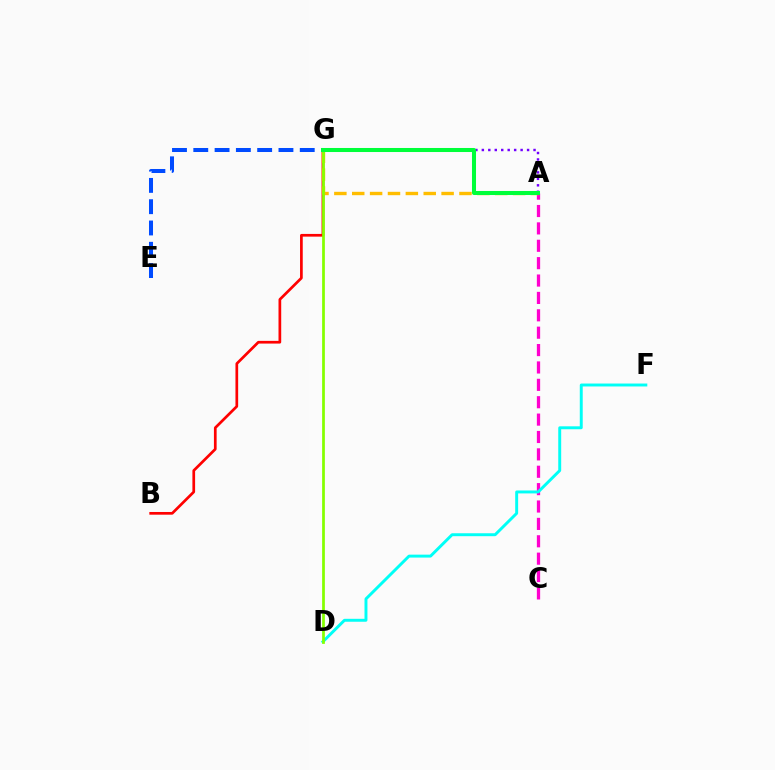{('A', 'C'): [{'color': '#ff00cf', 'line_style': 'dashed', 'thickness': 2.36}], ('D', 'F'): [{'color': '#00fff6', 'line_style': 'solid', 'thickness': 2.11}], ('B', 'G'): [{'color': '#ff0000', 'line_style': 'solid', 'thickness': 1.95}], ('A', 'G'): [{'color': '#ffbd00', 'line_style': 'dashed', 'thickness': 2.43}, {'color': '#7200ff', 'line_style': 'dotted', 'thickness': 1.76}, {'color': '#00ff39', 'line_style': 'solid', 'thickness': 2.91}], ('E', 'G'): [{'color': '#004bff', 'line_style': 'dashed', 'thickness': 2.89}], ('D', 'G'): [{'color': '#84ff00', 'line_style': 'solid', 'thickness': 1.97}]}